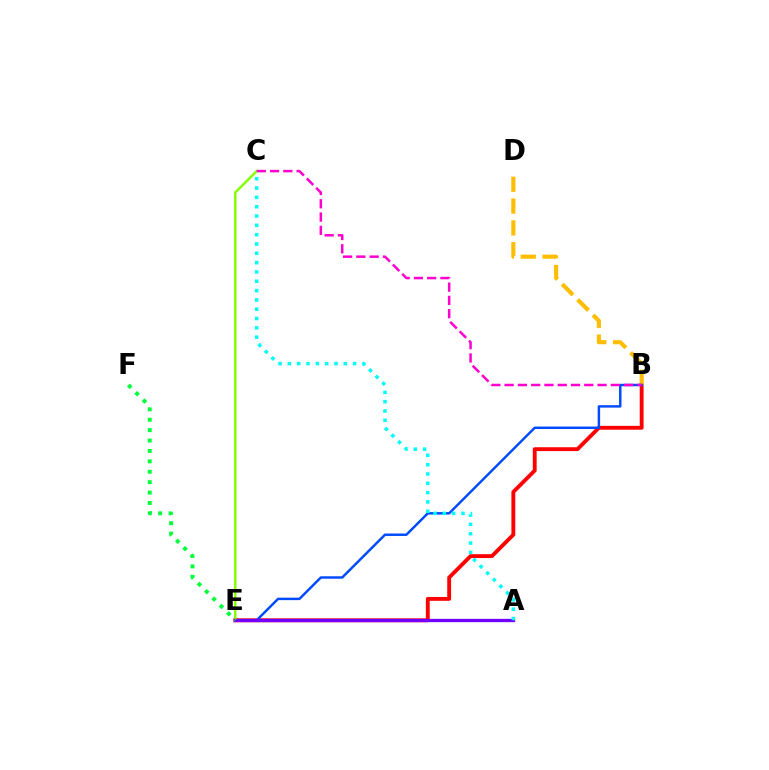{('B', 'E'): [{'color': '#ff0000', 'line_style': 'solid', 'thickness': 2.78}, {'color': '#004bff', 'line_style': 'solid', 'thickness': 1.77}], ('C', 'E'): [{'color': '#84ff00', 'line_style': 'solid', 'thickness': 1.76}], ('B', 'D'): [{'color': '#ffbd00', 'line_style': 'dashed', 'thickness': 2.97}], ('A', 'E'): [{'color': '#7200ff', 'line_style': 'solid', 'thickness': 2.38}], ('A', 'C'): [{'color': '#00fff6', 'line_style': 'dotted', 'thickness': 2.53}], ('E', 'F'): [{'color': '#00ff39', 'line_style': 'dotted', 'thickness': 2.83}], ('B', 'C'): [{'color': '#ff00cf', 'line_style': 'dashed', 'thickness': 1.8}]}